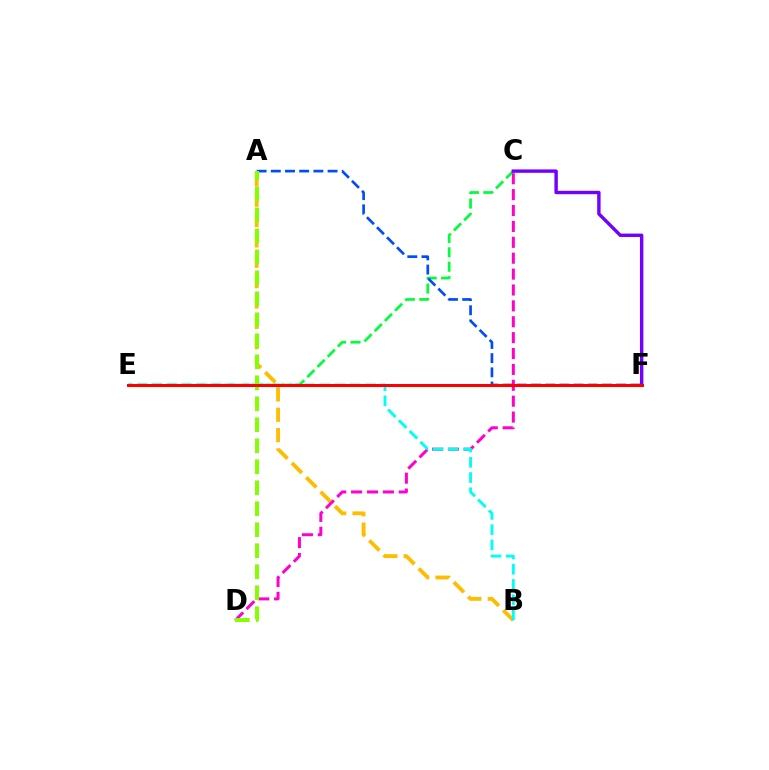{('A', 'B'): [{'color': '#ffbd00', 'line_style': 'dashed', 'thickness': 2.76}], ('C', 'E'): [{'color': '#00ff39', 'line_style': 'dashed', 'thickness': 1.96}], ('C', 'D'): [{'color': '#ff00cf', 'line_style': 'dashed', 'thickness': 2.16}], ('B', 'E'): [{'color': '#00fff6', 'line_style': 'dashed', 'thickness': 2.07}], ('A', 'F'): [{'color': '#004bff', 'line_style': 'dashed', 'thickness': 1.93}], ('A', 'D'): [{'color': '#84ff00', 'line_style': 'dashed', 'thickness': 2.85}], ('C', 'F'): [{'color': '#7200ff', 'line_style': 'solid', 'thickness': 2.45}], ('E', 'F'): [{'color': '#ff0000', 'line_style': 'solid', 'thickness': 2.17}]}